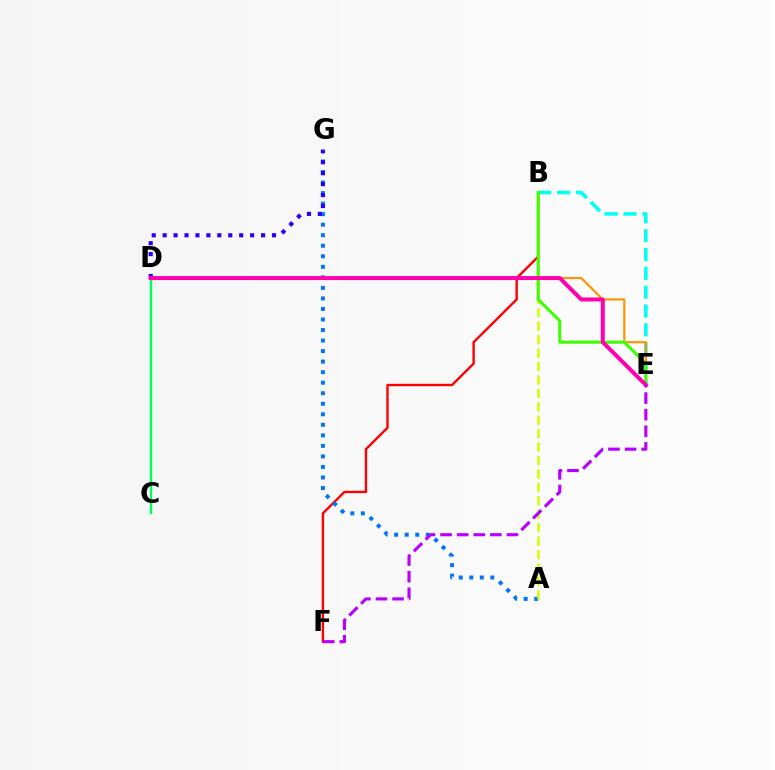{('B', 'F'): [{'color': '#ff0000', 'line_style': 'solid', 'thickness': 1.71}], ('A', 'G'): [{'color': '#0074ff', 'line_style': 'dotted', 'thickness': 2.86}], ('D', 'G'): [{'color': '#2500ff', 'line_style': 'dotted', 'thickness': 2.97}], ('A', 'B'): [{'color': '#d1ff00', 'line_style': 'dashed', 'thickness': 1.82}], ('B', 'E'): [{'color': '#00fff6', 'line_style': 'dashed', 'thickness': 2.56}, {'color': '#3dff00', 'line_style': 'solid', 'thickness': 2.19}], ('D', 'E'): [{'color': '#ff9400', 'line_style': 'solid', 'thickness': 1.58}, {'color': '#ff00ac', 'line_style': 'solid', 'thickness': 2.87}], ('C', 'D'): [{'color': '#00ff5c', 'line_style': 'solid', 'thickness': 1.76}], ('E', 'F'): [{'color': '#b900ff', 'line_style': 'dashed', 'thickness': 2.25}]}